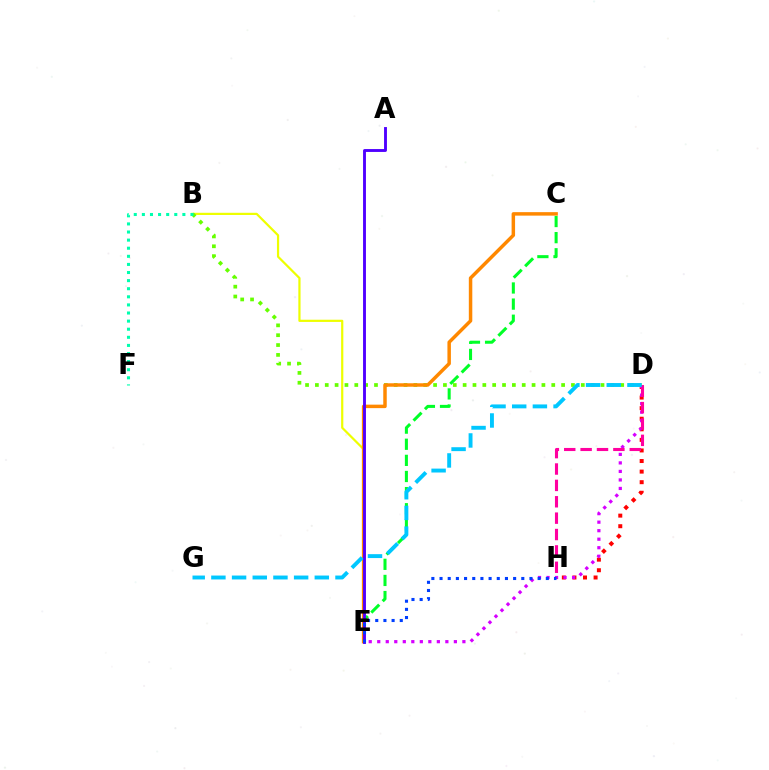{('B', 'E'): [{'color': '#eeff00', 'line_style': 'solid', 'thickness': 1.59}], ('D', 'H'): [{'color': '#ff0000', 'line_style': 'dotted', 'thickness': 2.87}, {'color': '#ff00a0', 'line_style': 'dashed', 'thickness': 2.23}], ('D', 'E'): [{'color': '#d600ff', 'line_style': 'dotted', 'thickness': 2.31}], ('B', 'D'): [{'color': '#66ff00', 'line_style': 'dotted', 'thickness': 2.68}], ('C', 'E'): [{'color': '#00ff27', 'line_style': 'dashed', 'thickness': 2.19}, {'color': '#ff8800', 'line_style': 'solid', 'thickness': 2.51}], ('A', 'E'): [{'color': '#4f00ff', 'line_style': 'solid', 'thickness': 2.08}], ('E', 'H'): [{'color': '#003fff', 'line_style': 'dotted', 'thickness': 2.22}], ('D', 'G'): [{'color': '#00c7ff', 'line_style': 'dashed', 'thickness': 2.81}], ('B', 'F'): [{'color': '#00ffaf', 'line_style': 'dotted', 'thickness': 2.2}]}